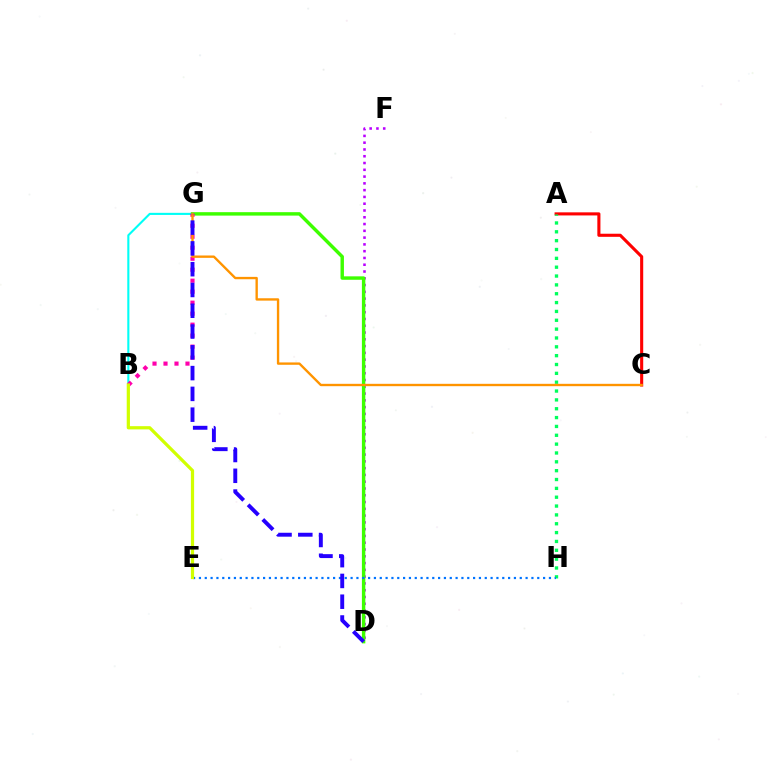{('B', 'G'): [{'color': '#00fff6', 'line_style': 'solid', 'thickness': 1.51}, {'color': '#ff00ac', 'line_style': 'dotted', 'thickness': 2.99}], ('D', 'F'): [{'color': '#b900ff', 'line_style': 'dotted', 'thickness': 1.84}], ('A', 'C'): [{'color': '#ff0000', 'line_style': 'solid', 'thickness': 2.23}], ('D', 'G'): [{'color': '#3dff00', 'line_style': 'solid', 'thickness': 2.47}, {'color': '#2500ff', 'line_style': 'dashed', 'thickness': 2.82}], ('A', 'H'): [{'color': '#00ff5c', 'line_style': 'dotted', 'thickness': 2.4}], ('E', 'H'): [{'color': '#0074ff', 'line_style': 'dotted', 'thickness': 1.58}], ('C', 'G'): [{'color': '#ff9400', 'line_style': 'solid', 'thickness': 1.7}], ('B', 'E'): [{'color': '#d1ff00', 'line_style': 'solid', 'thickness': 2.32}]}